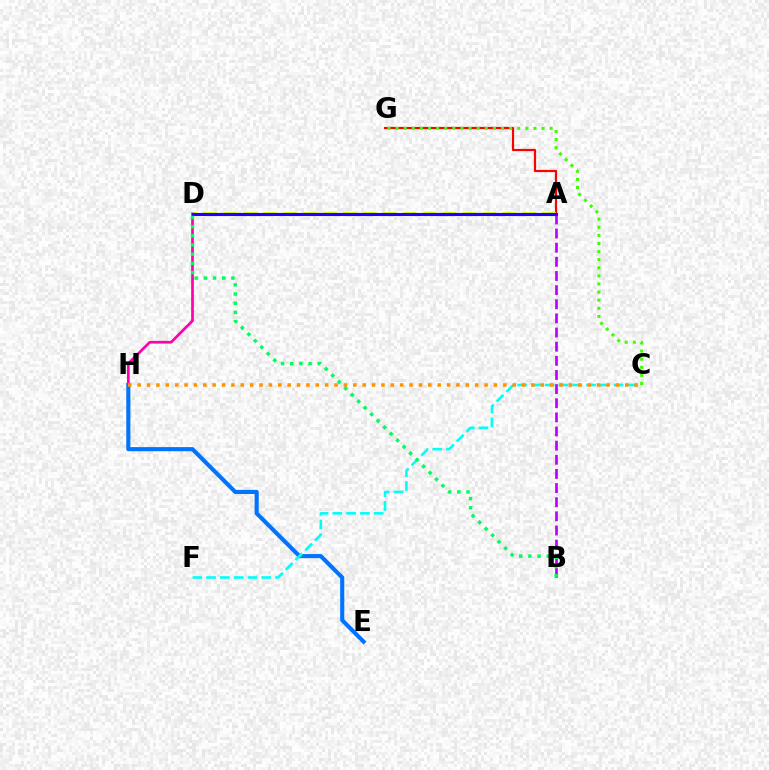{('E', 'H'): [{'color': '#0074ff', 'line_style': 'solid', 'thickness': 2.96}], ('A', 'G'): [{'color': '#ff0000', 'line_style': 'solid', 'thickness': 1.58}], ('D', 'H'): [{'color': '#ff00ac', 'line_style': 'solid', 'thickness': 1.95}], ('A', 'B'): [{'color': '#b900ff', 'line_style': 'dashed', 'thickness': 1.92}], ('A', 'D'): [{'color': '#d1ff00', 'line_style': 'dashed', 'thickness': 2.71}, {'color': '#2500ff', 'line_style': 'solid', 'thickness': 2.22}], ('C', 'F'): [{'color': '#00fff6', 'line_style': 'dashed', 'thickness': 1.87}], ('C', 'H'): [{'color': '#ff9400', 'line_style': 'dotted', 'thickness': 2.55}], ('B', 'D'): [{'color': '#00ff5c', 'line_style': 'dotted', 'thickness': 2.49}], ('C', 'G'): [{'color': '#3dff00', 'line_style': 'dotted', 'thickness': 2.2}]}